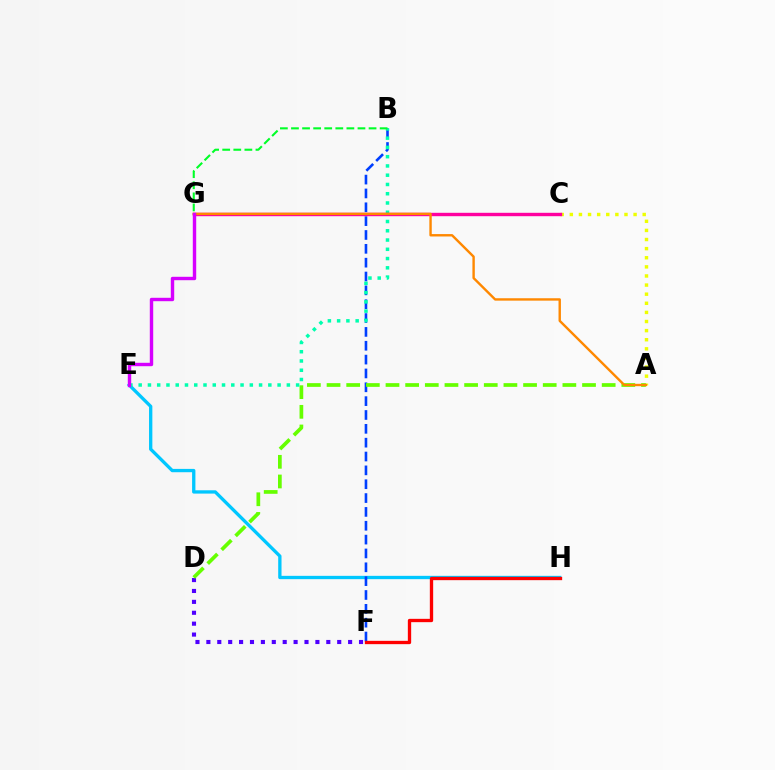{('E', 'H'): [{'color': '#00c7ff', 'line_style': 'solid', 'thickness': 2.39}], ('A', 'C'): [{'color': '#eeff00', 'line_style': 'dotted', 'thickness': 2.47}], ('D', 'F'): [{'color': '#4f00ff', 'line_style': 'dotted', 'thickness': 2.96}], ('B', 'F'): [{'color': '#003fff', 'line_style': 'dashed', 'thickness': 1.88}], ('A', 'D'): [{'color': '#66ff00', 'line_style': 'dashed', 'thickness': 2.67}], ('B', 'E'): [{'color': '#00ffaf', 'line_style': 'dotted', 'thickness': 2.52}], ('B', 'G'): [{'color': '#00ff27', 'line_style': 'dashed', 'thickness': 1.51}], ('C', 'G'): [{'color': '#ff00a0', 'line_style': 'solid', 'thickness': 2.44}], ('F', 'H'): [{'color': '#ff0000', 'line_style': 'solid', 'thickness': 2.39}], ('A', 'G'): [{'color': '#ff8800', 'line_style': 'solid', 'thickness': 1.73}], ('E', 'G'): [{'color': '#d600ff', 'line_style': 'solid', 'thickness': 2.45}]}